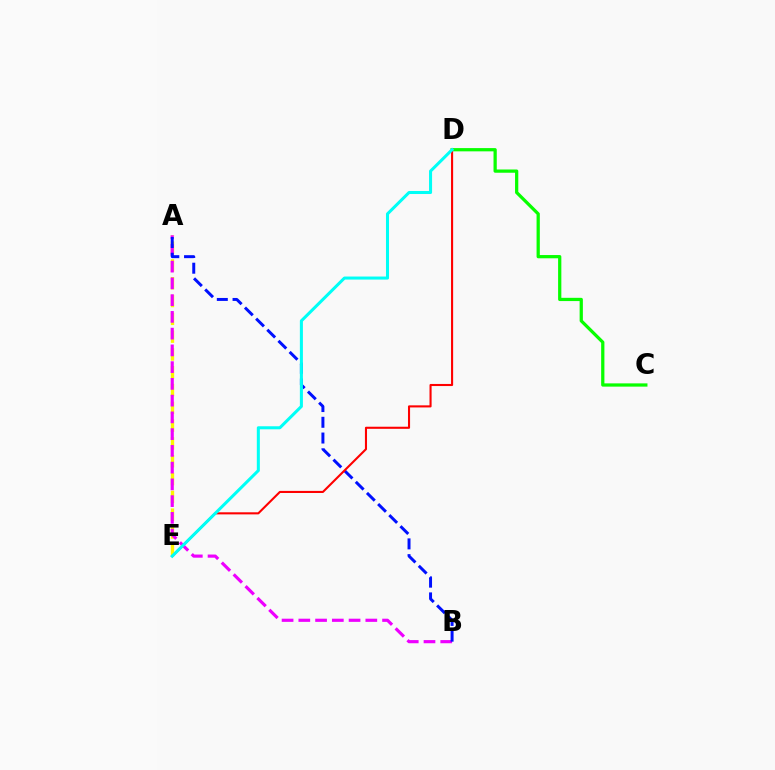{('A', 'E'): [{'color': '#fcf500', 'line_style': 'dashed', 'thickness': 2.42}], ('C', 'D'): [{'color': '#08ff00', 'line_style': 'solid', 'thickness': 2.34}], ('A', 'B'): [{'color': '#ee00ff', 'line_style': 'dashed', 'thickness': 2.28}, {'color': '#0010ff', 'line_style': 'dashed', 'thickness': 2.14}], ('D', 'E'): [{'color': '#ff0000', 'line_style': 'solid', 'thickness': 1.51}, {'color': '#00fff6', 'line_style': 'solid', 'thickness': 2.19}]}